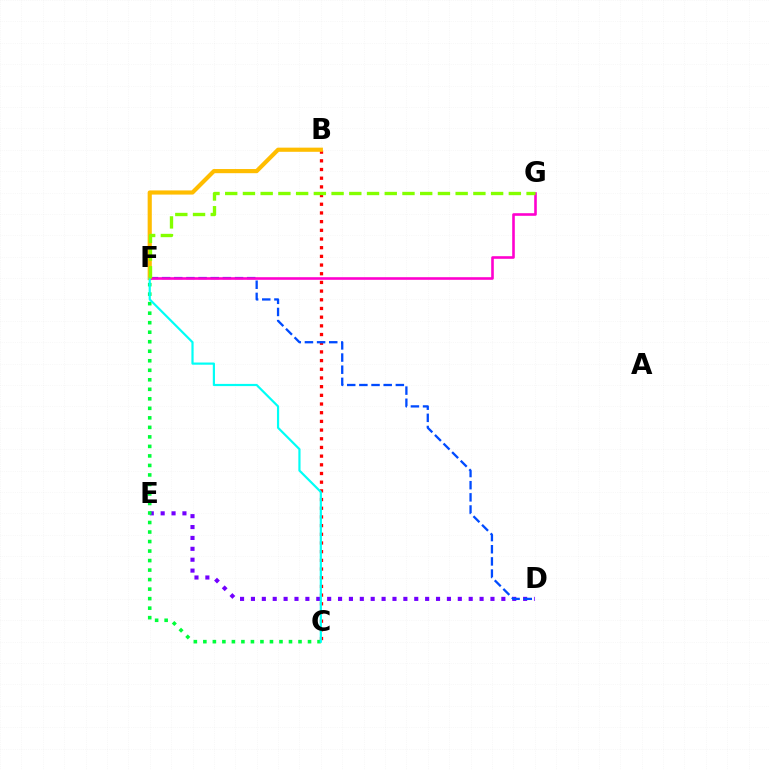{('D', 'E'): [{'color': '#7200ff', 'line_style': 'dotted', 'thickness': 2.96}], ('B', 'C'): [{'color': '#ff0000', 'line_style': 'dotted', 'thickness': 2.36}], ('B', 'F'): [{'color': '#ffbd00', 'line_style': 'solid', 'thickness': 2.99}], ('C', 'F'): [{'color': '#00ff39', 'line_style': 'dotted', 'thickness': 2.59}, {'color': '#00fff6', 'line_style': 'solid', 'thickness': 1.58}], ('D', 'F'): [{'color': '#004bff', 'line_style': 'dashed', 'thickness': 1.65}], ('F', 'G'): [{'color': '#ff00cf', 'line_style': 'solid', 'thickness': 1.88}, {'color': '#84ff00', 'line_style': 'dashed', 'thickness': 2.41}]}